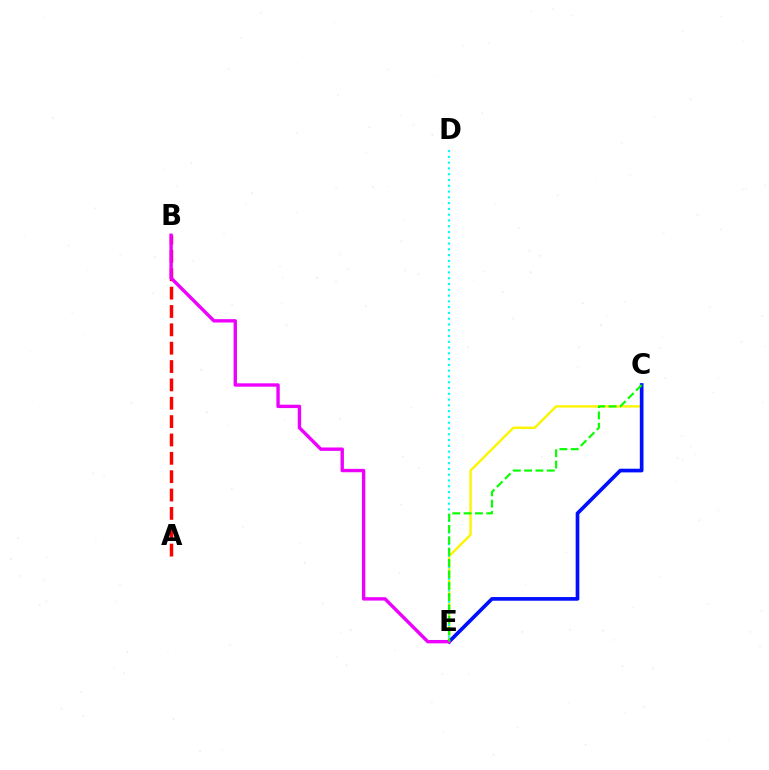{('C', 'E'): [{'color': '#fcf500', 'line_style': 'solid', 'thickness': 1.72}, {'color': '#0010ff', 'line_style': 'solid', 'thickness': 2.65}, {'color': '#08ff00', 'line_style': 'dashed', 'thickness': 1.54}], ('D', 'E'): [{'color': '#00fff6', 'line_style': 'dotted', 'thickness': 1.57}], ('A', 'B'): [{'color': '#ff0000', 'line_style': 'dashed', 'thickness': 2.49}], ('B', 'E'): [{'color': '#ee00ff', 'line_style': 'solid', 'thickness': 2.43}]}